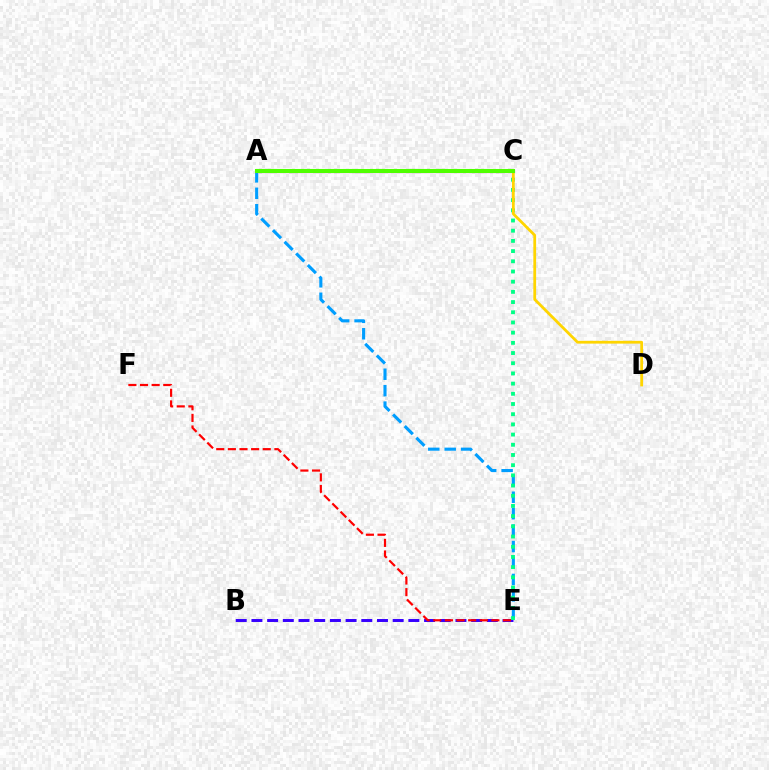{('B', 'E'): [{'color': '#3700ff', 'line_style': 'dashed', 'thickness': 2.13}], ('E', 'F'): [{'color': '#ff0000', 'line_style': 'dashed', 'thickness': 1.58}], ('A', 'E'): [{'color': '#009eff', 'line_style': 'dashed', 'thickness': 2.23}], ('C', 'E'): [{'color': '#00ff86', 'line_style': 'dotted', 'thickness': 2.77}], ('A', 'C'): [{'color': '#ff00ed', 'line_style': 'solid', 'thickness': 2.27}, {'color': '#4fff00', 'line_style': 'solid', 'thickness': 2.92}], ('C', 'D'): [{'color': '#ffd500', 'line_style': 'solid', 'thickness': 2.0}]}